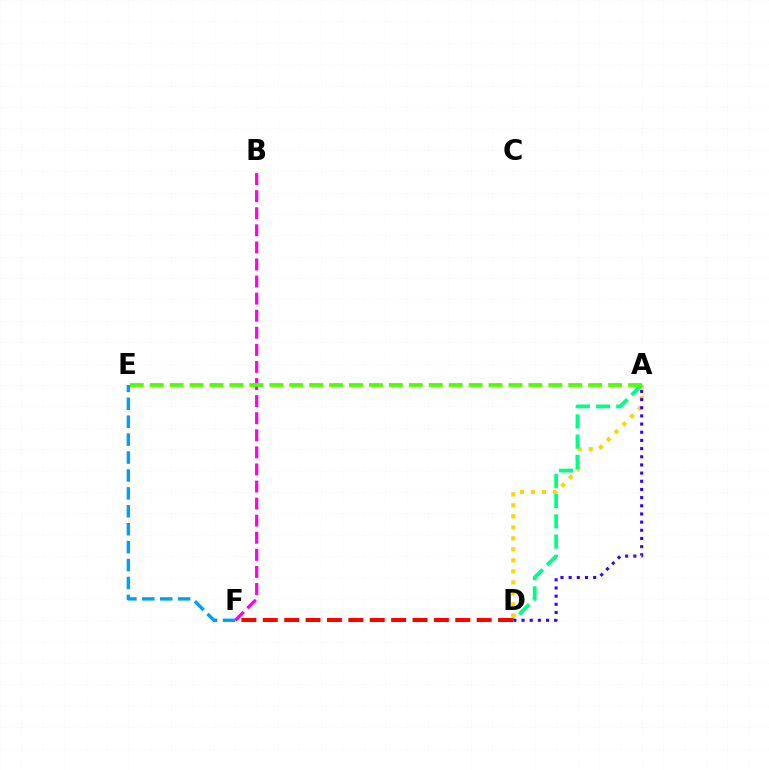{('A', 'D'): [{'color': '#ffd500', 'line_style': 'dotted', 'thickness': 2.99}, {'color': '#00ff86', 'line_style': 'dashed', 'thickness': 2.75}, {'color': '#3700ff', 'line_style': 'dotted', 'thickness': 2.22}], ('B', 'F'): [{'color': '#ff00ed', 'line_style': 'dashed', 'thickness': 2.32}], ('A', 'E'): [{'color': '#4fff00', 'line_style': 'dashed', 'thickness': 2.71}], ('D', 'F'): [{'color': '#ff0000', 'line_style': 'dashed', 'thickness': 2.91}], ('E', 'F'): [{'color': '#009eff', 'line_style': 'dashed', 'thickness': 2.43}]}